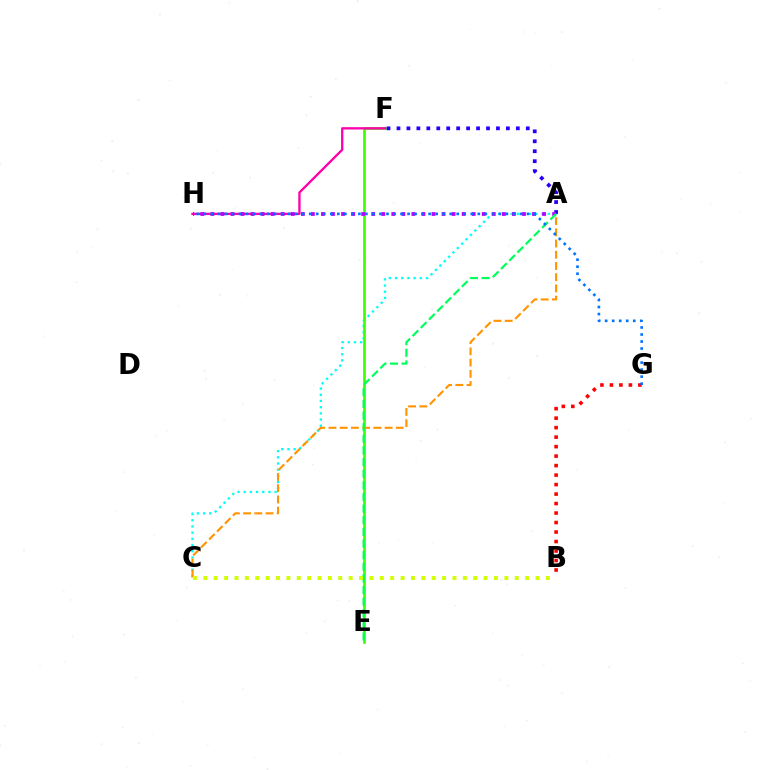{('A', 'C'): [{'color': '#00fff6', 'line_style': 'dotted', 'thickness': 1.68}, {'color': '#ff9400', 'line_style': 'dashed', 'thickness': 1.52}], ('E', 'F'): [{'color': '#3dff00', 'line_style': 'solid', 'thickness': 1.93}], ('F', 'H'): [{'color': '#ff00ac', 'line_style': 'solid', 'thickness': 1.68}], ('B', 'G'): [{'color': '#ff0000', 'line_style': 'dotted', 'thickness': 2.58}], ('A', 'F'): [{'color': '#2500ff', 'line_style': 'dotted', 'thickness': 2.7}], ('A', 'H'): [{'color': '#b900ff', 'line_style': 'dotted', 'thickness': 2.73}], ('A', 'E'): [{'color': '#00ff5c', 'line_style': 'dashed', 'thickness': 1.58}], ('G', 'H'): [{'color': '#0074ff', 'line_style': 'dotted', 'thickness': 1.91}], ('B', 'C'): [{'color': '#d1ff00', 'line_style': 'dotted', 'thickness': 2.82}]}